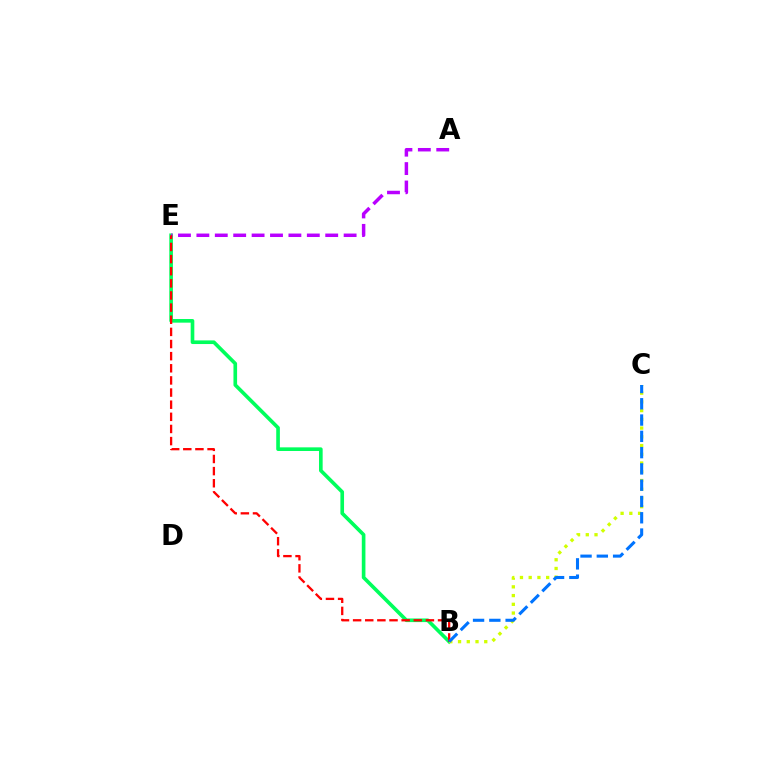{('B', 'E'): [{'color': '#00ff5c', 'line_style': 'solid', 'thickness': 2.62}, {'color': '#ff0000', 'line_style': 'dashed', 'thickness': 1.65}], ('B', 'C'): [{'color': '#d1ff00', 'line_style': 'dotted', 'thickness': 2.37}, {'color': '#0074ff', 'line_style': 'dashed', 'thickness': 2.21}], ('A', 'E'): [{'color': '#b900ff', 'line_style': 'dashed', 'thickness': 2.5}]}